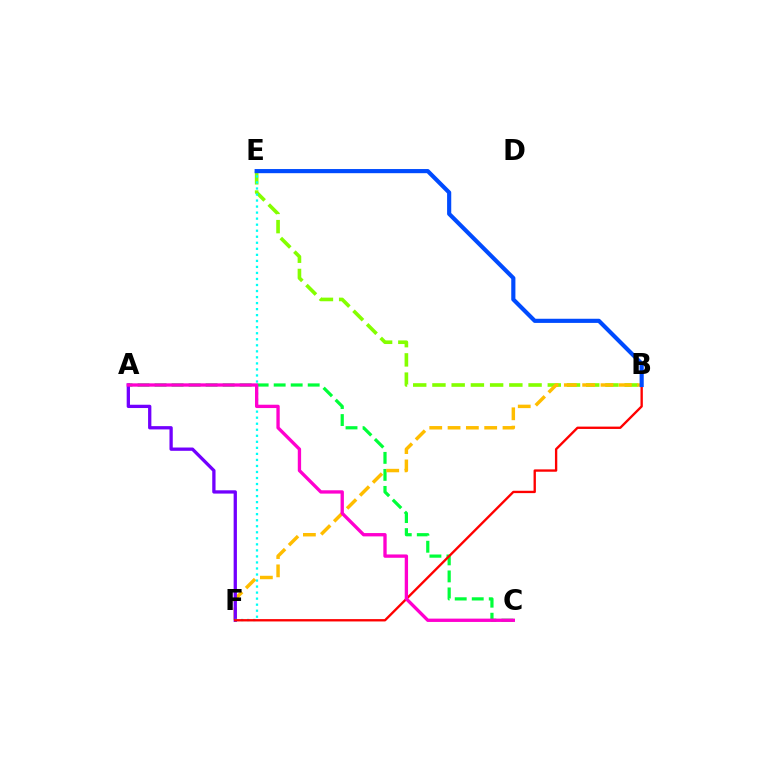{('A', 'C'): [{'color': '#00ff39', 'line_style': 'dashed', 'thickness': 2.31}, {'color': '#ff00cf', 'line_style': 'solid', 'thickness': 2.4}], ('B', 'E'): [{'color': '#84ff00', 'line_style': 'dashed', 'thickness': 2.61}, {'color': '#004bff', 'line_style': 'solid', 'thickness': 2.98}], ('B', 'F'): [{'color': '#ffbd00', 'line_style': 'dashed', 'thickness': 2.49}, {'color': '#ff0000', 'line_style': 'solid', 'thickness': 1.69}], ('A', 'F'): [{'color': '#7200ff', 'line_style': 'solid', 'thickness': 2.37}], ('E', 'F'): [{'color': '#00fff6', 'line_style': 'dotted', 'thickness': 1.64}]}